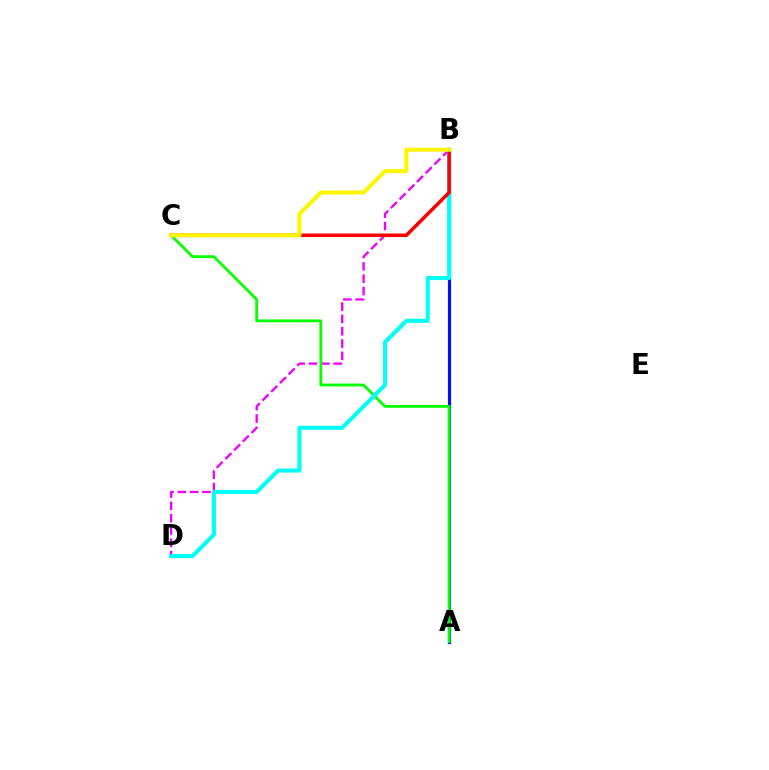{('A', 'B'): [{'color': '#0010ff', 'line_style': 'solid', 'thickness': 2.28}], ('B', 'D'): [{'color': '#ee00ff', 'line_style': 'dashed', 'thickness': 1.67}, {'color': '#00fff6', 'line_style': 'solid', 'thickness': 2.94}], ('A', 'C'): [{'color': '#08ff00', 'line_style': 'solid', 'thickness': 2.02}], ('B', 'C'): [{'color': '#ff0000', 'line_style': 'solid', 'thickness': 2.55}, {'color': '#fcf500', 'line_style': 'solid', 'thickness': 2.93}]}